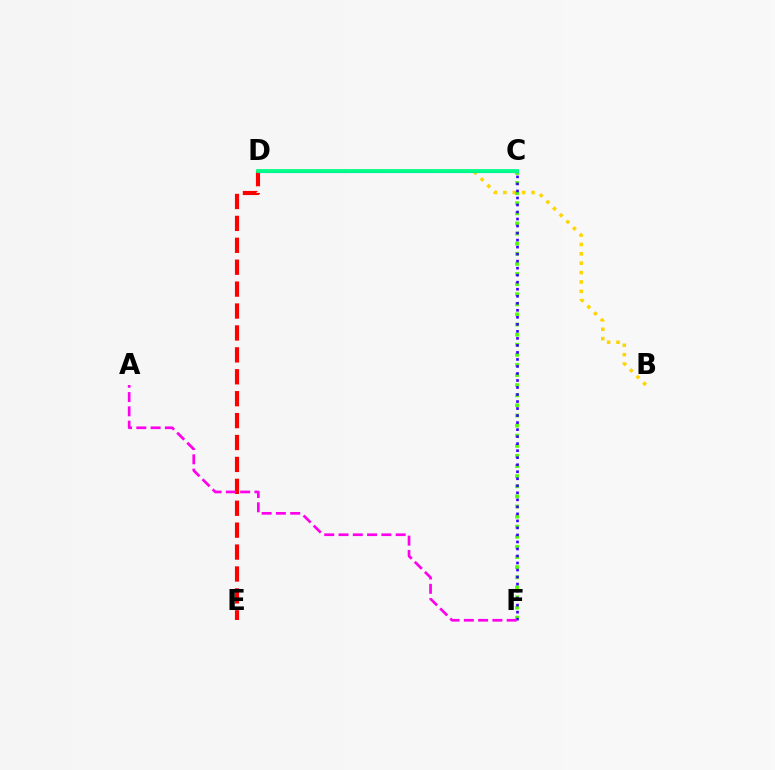{('D', 'E'): [{'color': '#ff0000', 'line_style': 'dashed', 'thickness': 2.98}], ('B', 'D'): [{'color': '#ffd500', 'line_style': 'dotted', 'thickness': 2.55}], ('C', 'F'): [{'color': '#4fff00', 'line_style': 'dotted', 'thickness': 2.75}, {'color': '#3700ff', 'line_style': 'dotted', 'thickness': 1.91}], ('C', 'D'): [{'color': '#009eff', 'line_style': 'solid', 'thickness': 2.26}, {'color': '#00ff86', 'line_style': 'solid', 'thickness': 2.68}], ('A', 'F'): [{'color': '#ff00ed', 'line_style': 'dashed', 'thickness': 1.94}]}